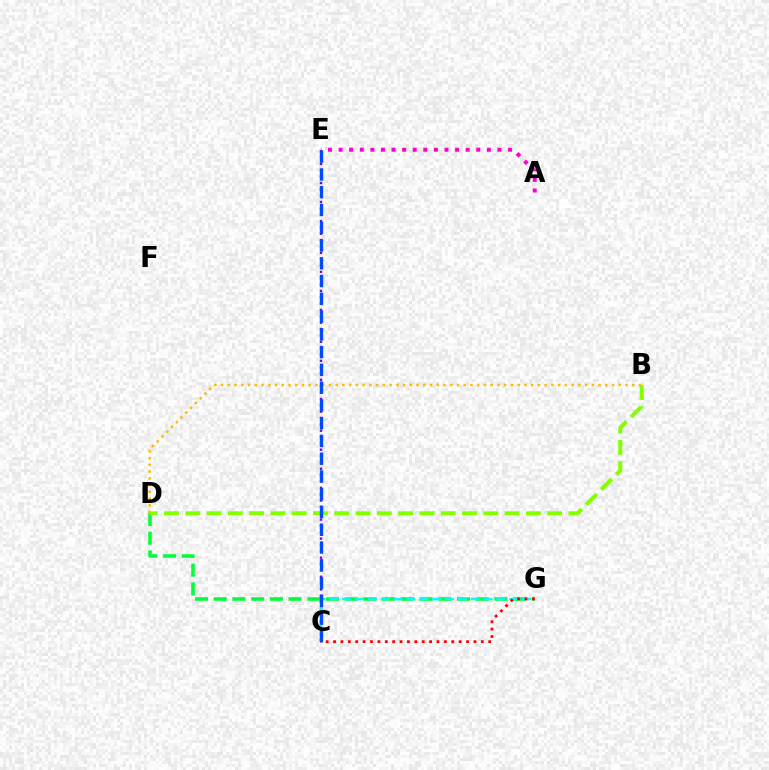{('B', 'D'): [{'color': '#ffbd00', 'line_style': 'dotted', 'thickness': 1.83}, {'color': '#84ff00', 'line_style': 'dashed', 'thickness': 2.89}], ('C', 'E'): [{'color': '#7200ff', 'line_style': 'dotted', 'thickness': 1.73}, {'color': '#004bff', 'line_style': 'dashed', 'thickness': 2.41}], ('D', 'G'): [{'color': '#00ff39', 'line_style': 'dashed', 'thickness': 2.54}], ('A', 'E'): [{'color': '#ff00cf', 'line_style': 'dotted', 'thickness': 2.88}], ('C', 'G'): [{'color': '#00fff6', 'line_style': 'dashed', 'thickness': 1.75}, {'color': '#ff0000', 'line_style': 'dotted', 'thickness': 2.01}]}